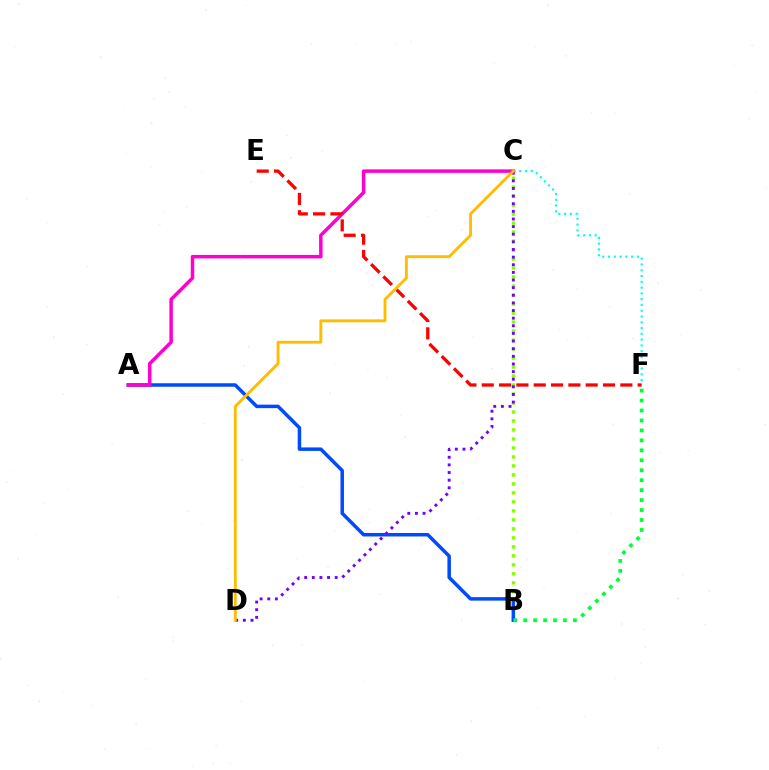{('C', 'F'): [{'color': '#00fff6', 'line_style': 'dotted', 'thickness': 1.57}], ('B', 'C'): [{'color': '#84ff00', 'line_style': 'dotted', 'thickness': 2.44}], ('A', 'B'): [{'color': '#004bff', 'line_style': 'solid', 'thickness': 2.52}], ('A', 'C'): [{'color': '#ff00cf', 'line_style': 'solid', 'thickness': 2.51}], ('B', 'F'): [{'color': '#00ff39', 'line_style': 'dotted', 'thickness': 2.7}], ('E', 'F'): [{'color': '#ff0000', 'line_style': 'dashed', 'thickness': 2.35}], ('C', 'D'): [{'color': '#7200ff', 'line_style': 'dotted', 'thickness': 2.07}, {'color': '#ffbd00', 'line_style': 'solid', 'thickness': 2.08}]}